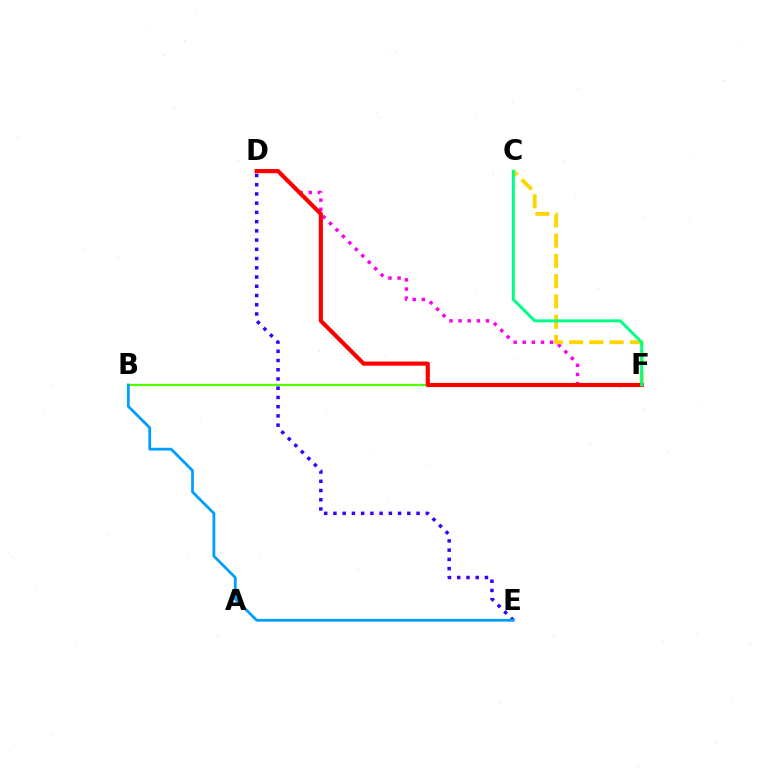{('D', 'F'): [{'color': '#ff00ed', 'line_style': 'dotted', 'thickness': 2.48}, {'color': '#ff0000', 'line_style': 'solid', 'thickness': 2.99}], ('B', 'F'): [{'color': '#4fff00', 'line_style': 'solid', 'thickness': 1.58}], ('C', 'F'): [{'color': '#ffd500', 'line_style': 'dashed', 'thickness': 2.75}, {'color': '#00ff86', 'line_style': 'solid', 'thickness': 2.13}], ('D', 'E'): [{'color': '#3700ff', 'line_style': 'dotted', 'thickness': 2.51}], ('B', 'E'): [{'color': '#009eff', 'line_style': 'solid', 'thickness': 1.99}]}